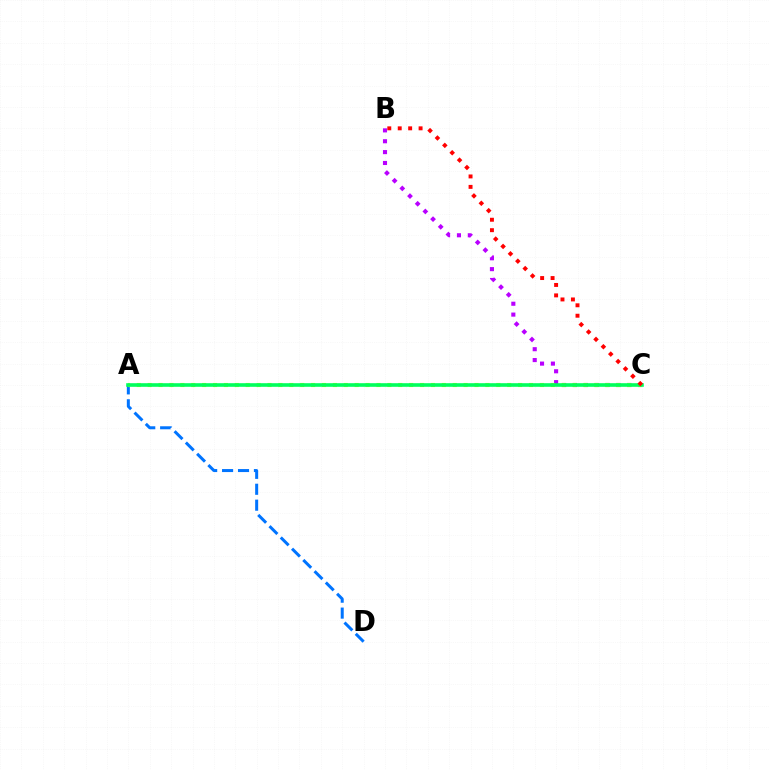{('A', 'D'): [{'color': '#0074ff', 'line_style': 'dashed', 'thickness': 2.16}], ('B', 'C'): [{'color': '#b900ff', 'line_style': 'dotted', 'thickness': 2.95}, {'color': '#ff0000', 'line_style': 'dotted', 'thickness': 2.83}], ('A', 'C'): [{'color': '#d1ff00', 'line_style': 'dotted', 'thickness': 2.96}, {'color': '#00ff5c', 'line_style': 'solid', 'thickness': 2.6}]}